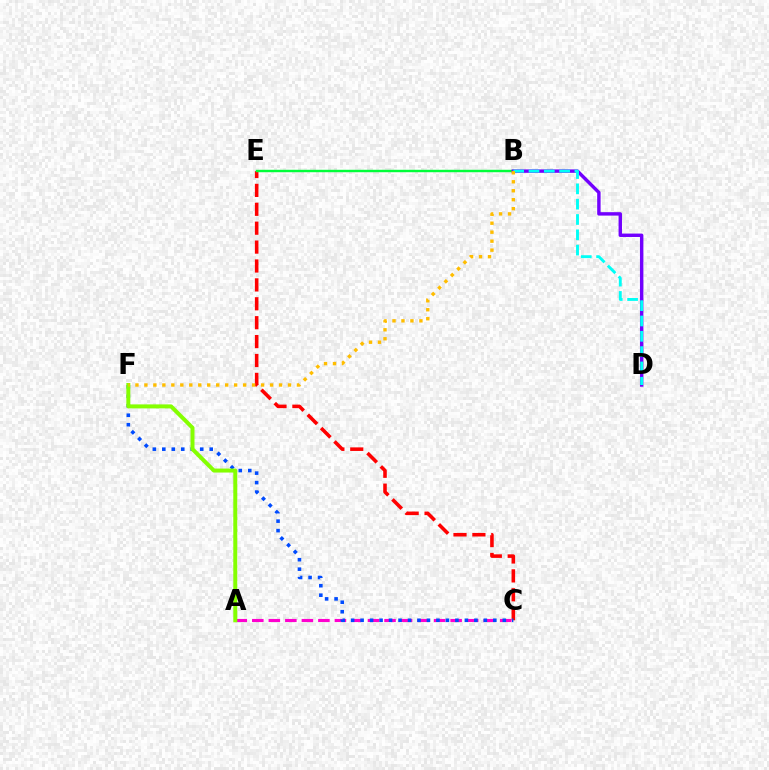{('A', 'C'): [{'color': '#ff00cf', 'line_style': 'dashed', 'thickness': 2.25}], ('C', 'E'): [{'color': '#ff0000', 'line_style': 'dashed', 'thickness': 2.57}], ('C', 'F'): [{'color': '#004bff', 'line_style': 'dotted', 'thickness': 2.58}], ('B', 'E'): [{'color': '#00ff39', 'line_style': 'solid', 'thickness': 1.75}], ('A', 'F'): [{'color': '#84ff00', 'line_style': 'solid', 'thickness': 2.86}], ('B', 'D'): [{'color': '#7200ff', 'line_style': 'solid', 'thickness': 2.46}, {'color': '#00fff6', 'line_style': 'dashed', 'thickness': 2.08}], ('B', 'F'): [{'color': '#ffbd00', 'line_style': 'dotted', 'thickness': 2.44}]}